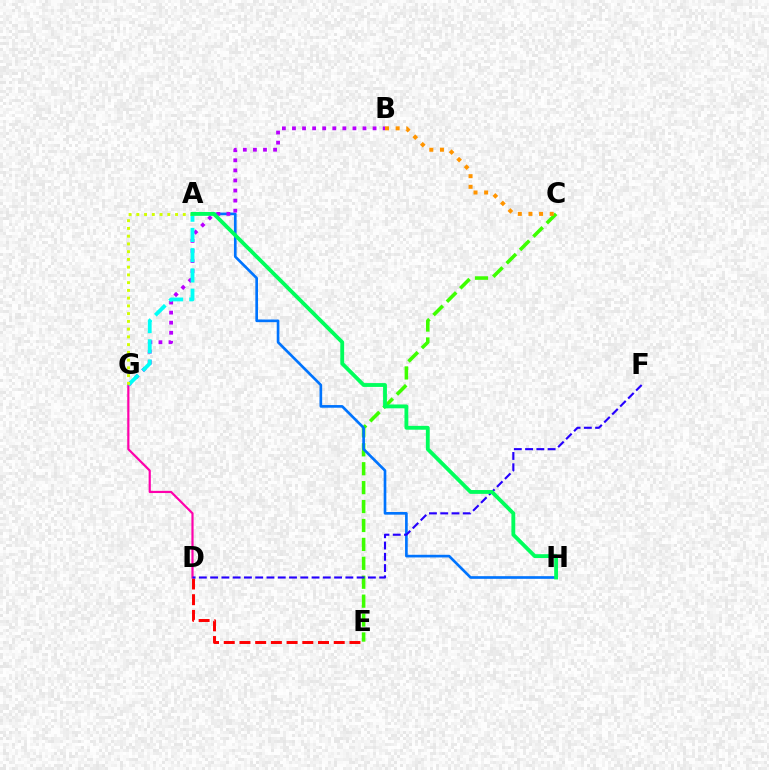{('C', 'E'): [{'color': '#3dff00', 'line_style': 'dashed', 'thickness': 2.57}], ('D', 'E'): [{'color': '#ff0000', 'line_style': 'dashed', 'thickness': 2.13}], ('D', 'G'): [{'color': '#ff00ac', 'line_style': 'solid', 'thickness': 1.58}], ('A', 'H'): [{'color': '#0074ff', 'line_style': 'solid', 'thickness': 1.92}, {'color': '#00ff5c', 'line_style': 'solid', 'thickness': 2.76}], ('D', 'F'): [{'color': '#2500ff', 'line_style': 'dashed', 'thickness': 1.53}], ('B', 'G'): [{'color': '#b900ff', 'line_style': 'dotted', 'thickness': 2.74}], ('A', 'G'): [{'color': '#00fff6', 'line_style': 'dashed', 'thickness': 2.75}, {'color': '#d1ff00', 'line_style': 'dotted', 'thickness': 2.1}], ('B', 'C'): [{'color': '#ff9400', 'line_style': 'dotted', 'thickness': 2.89}]}